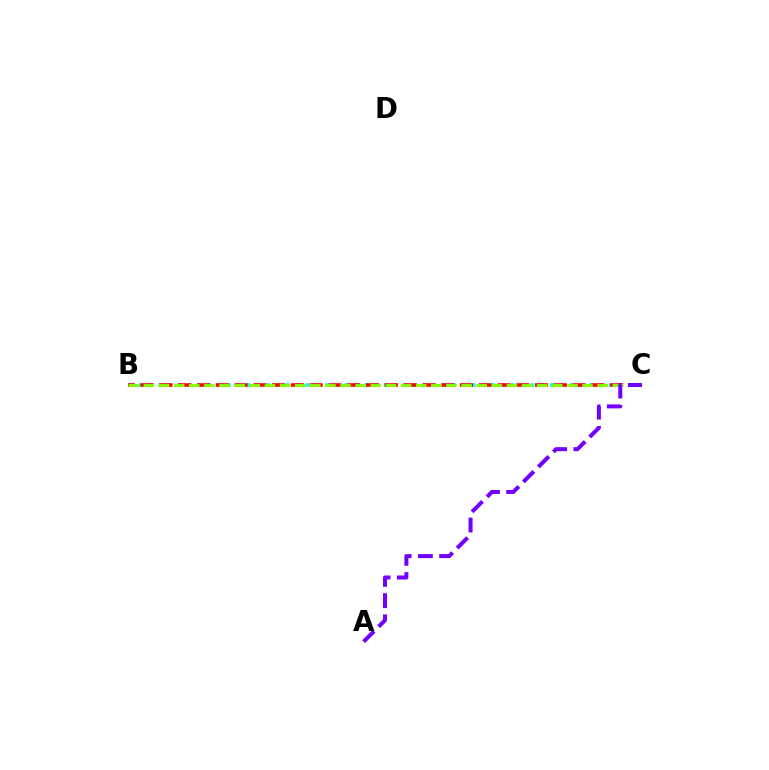{('B', 'C'): [{'color': '#00fff6', 'line_style': 'dotted', 'thickness': 2.66}, {'color': '#ff0000', 'line_style': 'dashed', 'thickness': 2.55}, {'color': '#84ff00', 'line_style': 'dashed', 'thickness': 2.05}], ('A', 'C'): [{'color': '#7200ff', 'line_style': 'dashed', 'thickness': 2.88}]}